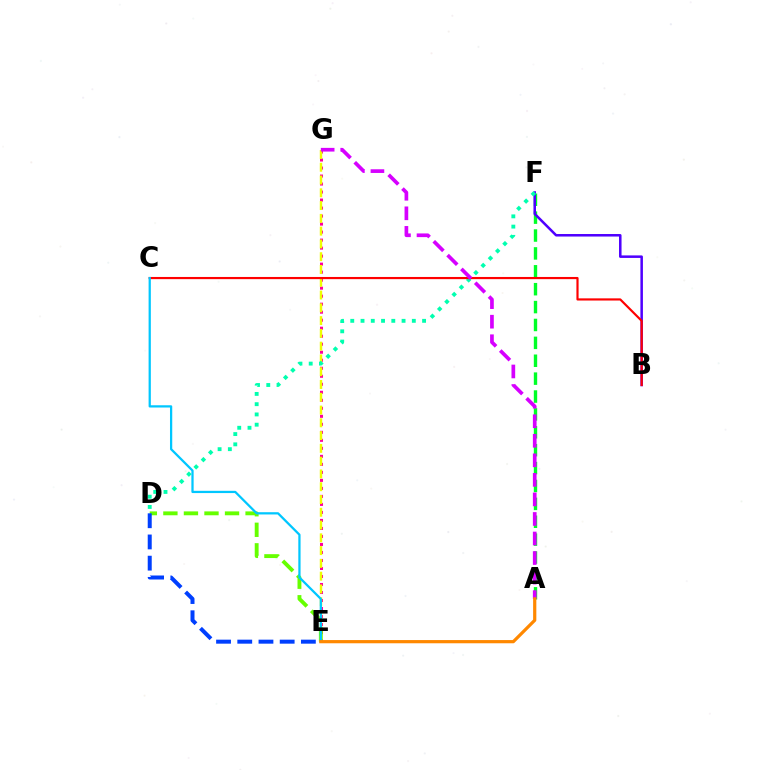{('A', 'F'): [{'color': '#00ff27', 'line_style': 'dashed', 'thickness': 2.43}], ('E', 'G'): [{'color': '#ff00a0', 'line_style': 'dotted', 'thickness': 2.18}, {'color': '#eeff00', 'line_style': 'dashed', 'thickness': 1.74}], ('D', 'E'): [{'color': '#66ff00', 'line_style': 'dashed', 'thickness': 2.79}, {'color': '#003fff', 'line_style': 'dashed', 'thickness': 2.88}], ('B', 'F'): [{'color': '#4f00ff', 'line_style': 'solid', 'thickness': 1.82}], ('D', 'F'): [{'color': '#00ffaf', 'line_style': 'dotted', 'thickness': 2.79}], ('B', 'C'): [{'color': '#ff0000', 'line_style': 'solid', 'thickness': 1.57}], ('C', 'E'): [{'color': '#00c7ff', 'line_style': 'solid', 'thickness': 1.62}], ('A', 'G'): [{'color': '#d600ff', 'line_style': 'dashed', 'thickness': 2.65}], ('A', 'E'): [{'color': '#ff8800', 'line_style': 'solid', 'thickness': 2.31}]}